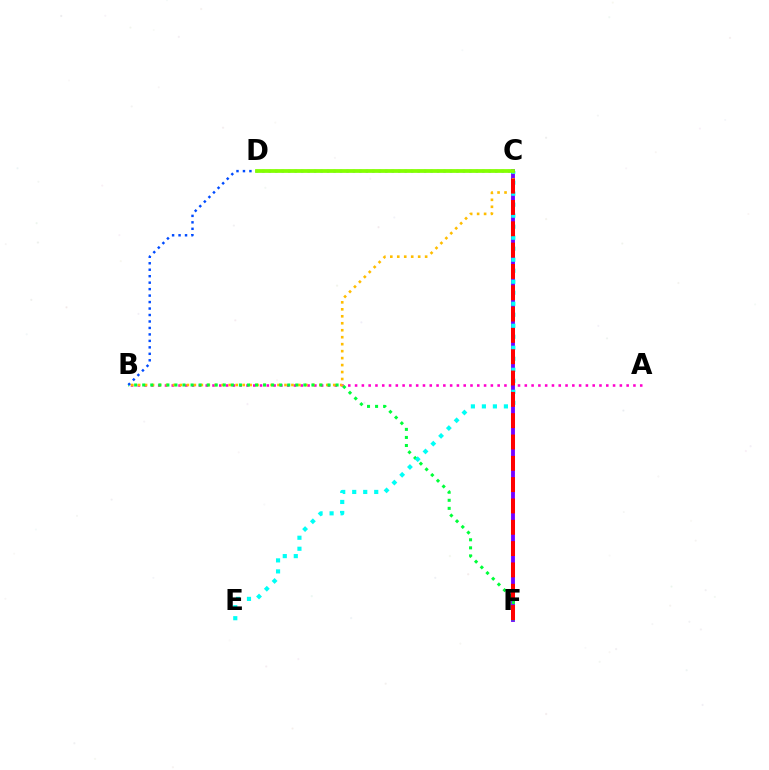{('A', 'B'): [{'color': '#ff00cf', 'line_style': 'dotted', 'thickness': 1.84}], ('C', 'F'): [{'color': '#7200ff', 'line_style': 'solid', 'thickness': 2.77}, {'color': '#ff0000', 'line_style': 'dashed', 'thickness': 2.9}], ('B', 'C'): [{'color': '#ffbd00', 'line_style': 'dotted', 'thickness': 1.89}, {'color': '#004bff', 'line_style': 'dotted', 'thickness': 1.76}], ('B', 'F'): [{'color': '#00ff39', 'line_style': 'dotted', 'thickness': 2.19}], ('C', 'E'): [{'color': '#00fff6', 'line_style': 'dotted', 'thickness': 2.99}], ('C', 'D'): [{'color': '#84ff00', 'line_style': 'solid', 'thickness': 2.71}]}